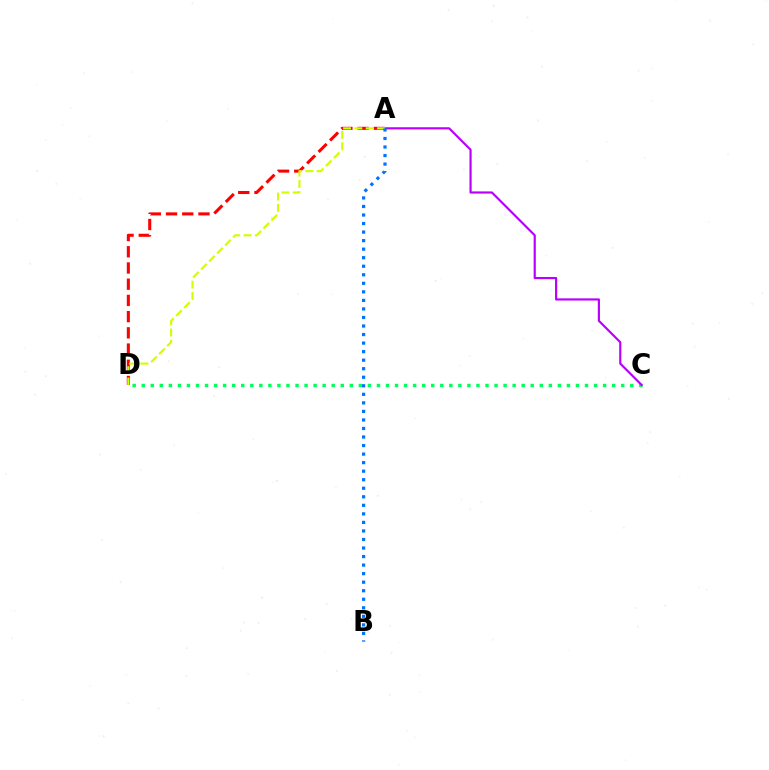{('A', 'D'): [{'color': '#ff0000', 'line_style': 'dashed', 'thickness': 2.2}, {'color': '#d1ff00', 'line_style': 'dashed', 'thickness': 1.54}], ('C', 'D'): [{'color': '#00ff5c', 'line_style': 'dotted', 'thickness': 2.46}], ('A', 'C'): [{'color': '#b900ff', 'line_style': 'solid', 'thickness': 1.56}], ('A', 'B'): [{'color': '#0074ff', 'line_style': 'dotted', 'thickness': 2.32}]}